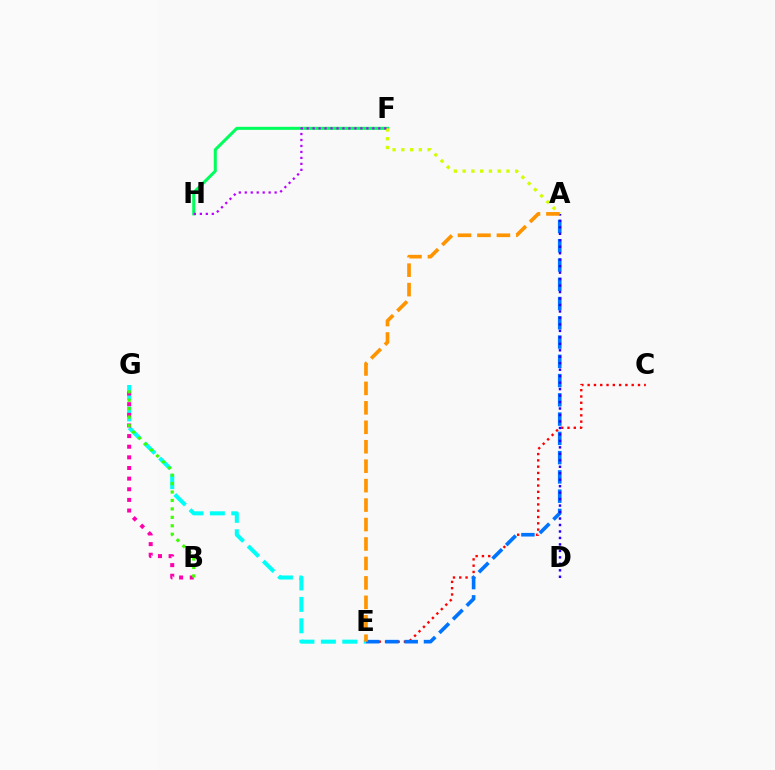{('F', 'H'): [{'color': '#00ff5c', 'line_style': 'solid', 'thickness': 2.19}, {'color': '#b900ff', 'line_style': 'dotted', 'thickness': 1.62}], ('A', 'F'): [{'color': '#d1ff00', 'line_style': 'dotted', 'thickness': 2.38}], ('C', 'E'): [{'color': '#ff0000', 'line_style': 'dotted', 'thickness': 1.71}], ('A', 'E'): [{'color': '#0074ff', 'line_style': 'dashed', 'thickness': 2.62}, {'color': '#ff9400', 'line_style': 'dashed', 'thickness': 2.64}], ('E', 'G'): [{'color': '#00fff6', 'line_style': 'dashed', 'thickness': 2.91}], ('B', 'G'): [{'color': '#ff00ac', 'line_style': 'dotted', 'thickness': 2.89}, {'color': '#3dff00', 'line_style': 'dotted', 'thickness': 2.29}], ('A', 'D'): [{'color': '#2500ff', 'line_style': 'dotted', 'thickness': 1.76}]}